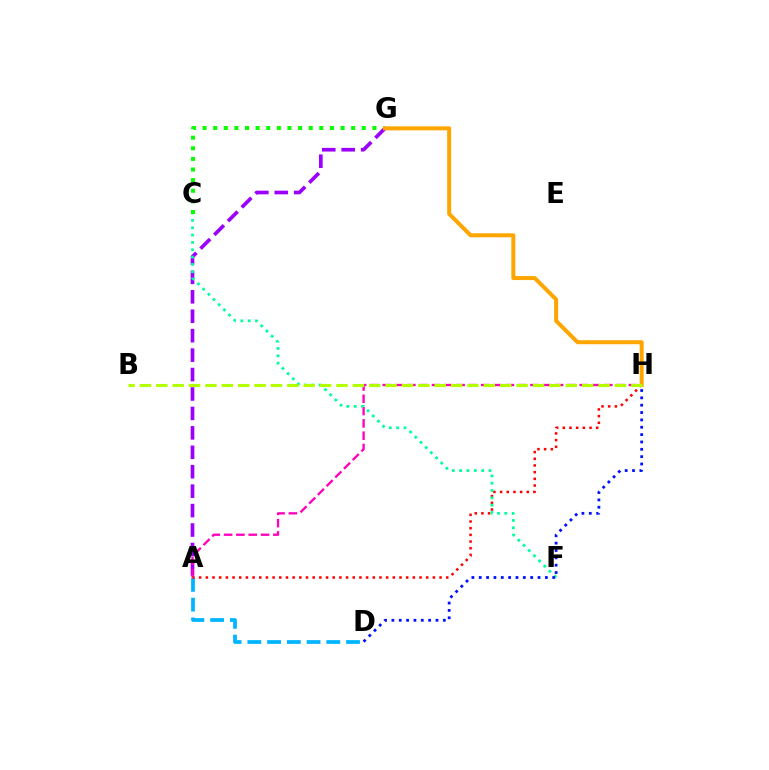{('A', 'G'): [{'color': '#9b00ff', 'line_style': 'dashed', 'thickness': 2.64}], ('C', 'G'): [{'color': '#08ff00', 'line_style': 'dotted', 'thickness': 2.88}], ('A', 'D'): [{'color': '#00b5ff', 'line_style': 'dashed', 'thickness': 2.68}], ('A', 'H'): [{'color': '#ff00bd', 'line_style': 'dashed', 'thickness': 1.67}, {'color': '#ff0000', 'line_style': 'dotted', 'thickness': 1.81}], ('G', 'H'): [{'color': '#ffa500', 'line_style': 'solid', 'thickness': 2.87}], ('C', 'F'): [{'color': '#00ff9d', 'line_style': 'dotted', 'thickness': 1.99}], ('D', 'H'): [{'color': '#0010ff', 'line_style': 'dotted', 'thickness': 2.0}], ('B', 'H'): [{'color': '#b3ff00', 'line_style': 'dashed', 'thickness': 2.22}]}